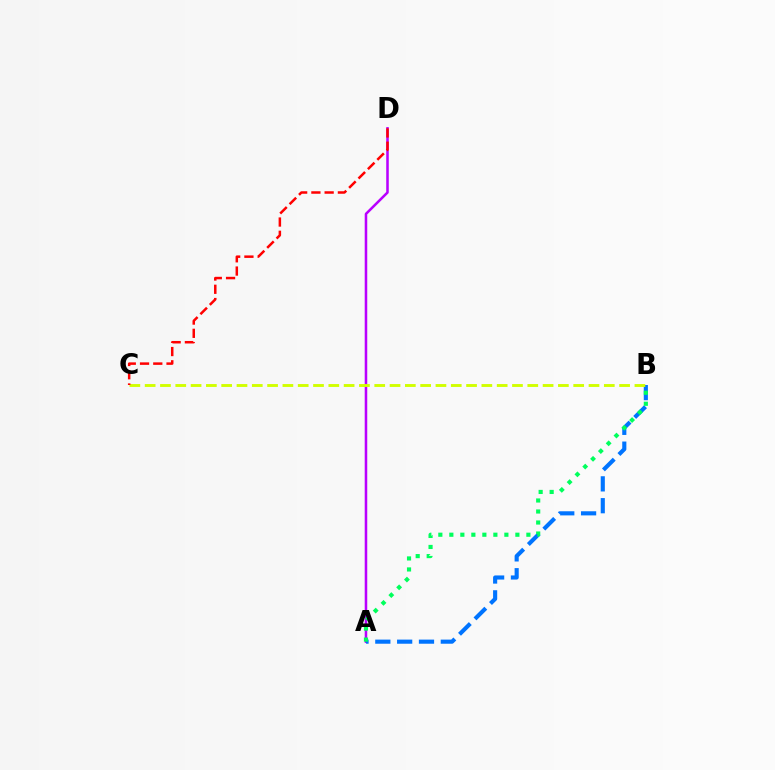{('A', 'D'): [{'color': '#b900ff', 'line_style': 'solid', 'thickness': 1.83}], ('A', 'B'): [{'color': '#0074ff', 'line_style': 'dashed', 'thickness': 2.97}, {'color': '#00ff5c', 'line_style': 'dotted', 'thickness': 2.99}], ('B', 'C'): [{'color': '#d1ff00', 'line_style': 'dashed', 'thickness': 2.08}], ('C', 'D'): [{'color': '#ff0000', 'line_style': 'dashed', 'thickness': 1.8}]}